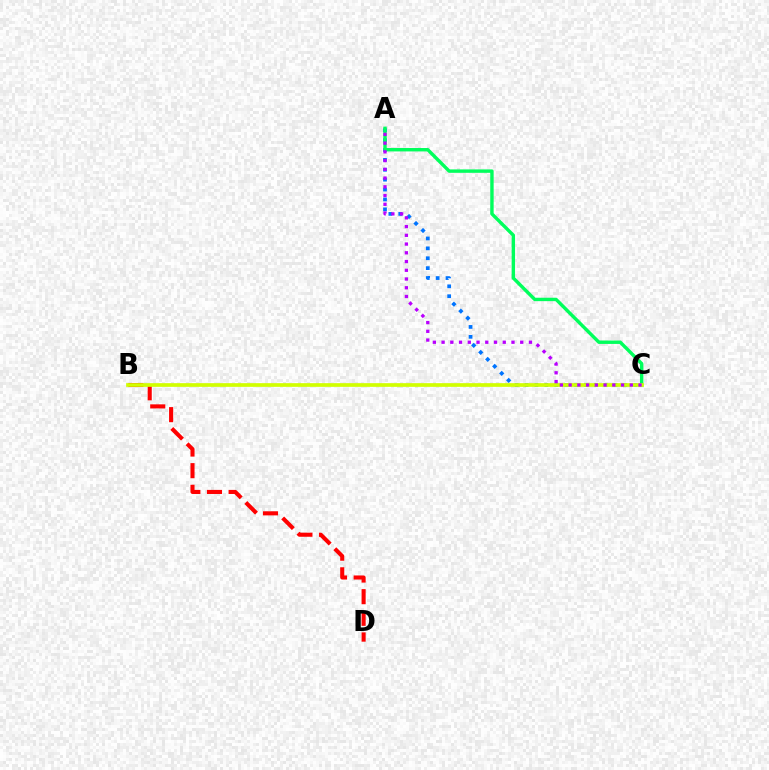{('B', 'D'): [{'color': '#ff0000', 'line_style': 'dashed', 'thickness': 2.94}], ('A', 'C'): [{'color': '#0074ff', 'line_style': 'dotted', 'thickness': 2.69}, {'color': '#00ff5c', 'line_style': 'solid', 'thickness': 2.45}, {'color': '#b900ff', 'line_style': 'dotted', 'thickness': 2.37}], ('B', 'C'): [{'color': '#d1ff00', 'line_style': 'solid', 'thickness': 2.65}]}